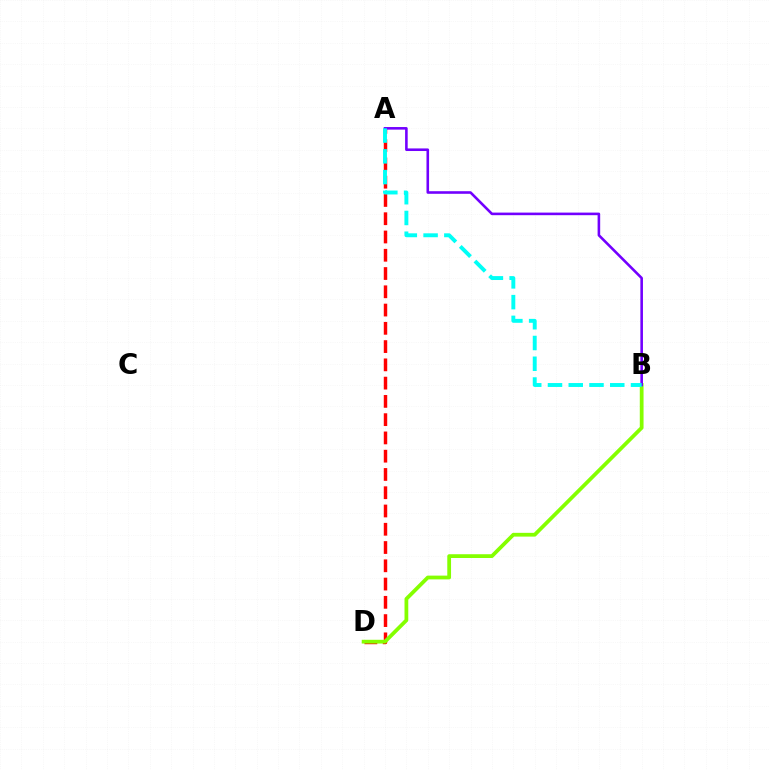{('A', 'D'): [{'color': '#ff0000', 'line_style': 'dashed', 'thickness': 2.48}], ('B', 'D'): [{'color': '#84ff00', 'line_style': 'solid', 'thickness': 2.71}], ('A', 'B'): [{'color': '#7200ff', 'line_style': 'solid', 'thickness': 1.86}, {'color': '#00fff6', 'line_style': 'dashed', 'thickness': 2.82}]}